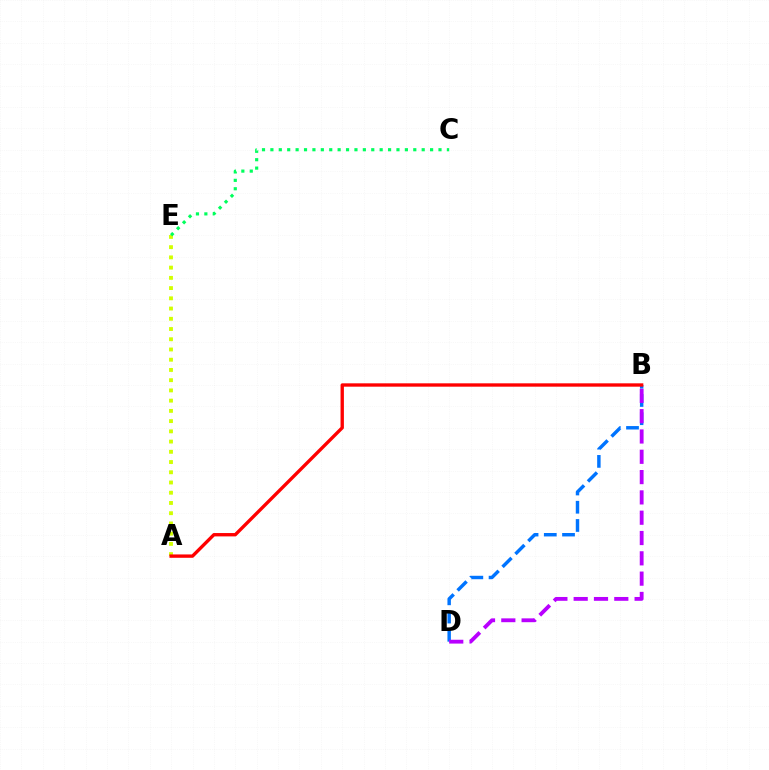{('B', 'D'): [{'color': '#0074ff', 'line_style': 'dashed', 'thickness': 2.48}, {'color': '#b900ff', 'line_style': 'dashed', 'thickness': 2.76}], ('A', 'E'): [{'color': '#d1ff00', 'line_style': 'dotted', 'thickness': 2.78}], ('C', 'E'): [{'color': '#00ff5c', 'line_style': 'dotted', 'thickness': 2.28}], ('A', 'B'): [{'color': '#ff0000', 'line_style': 'solid', 'thickness': 2.41}]}